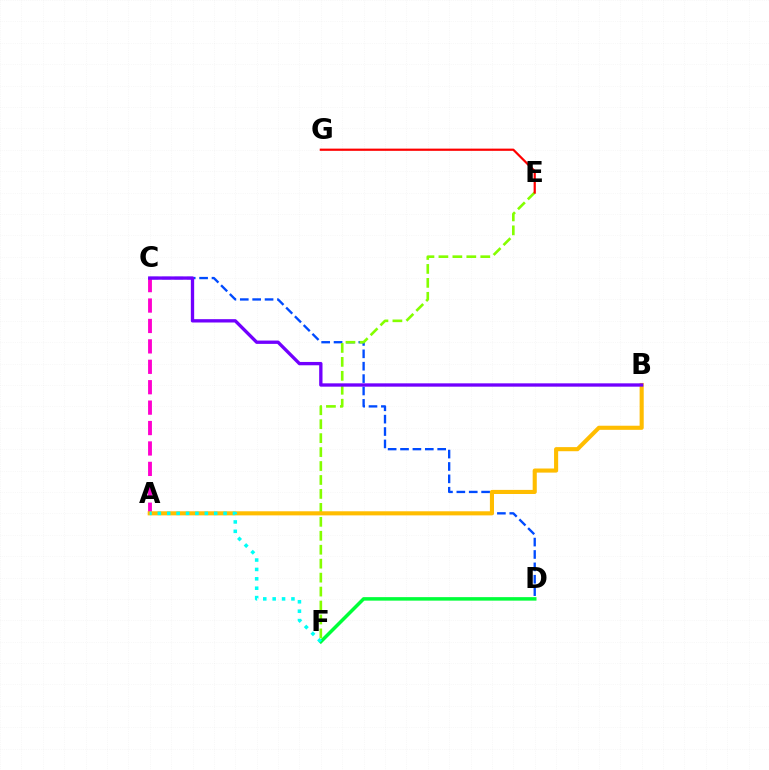{('C', 'D'): [{'color': '#004bff', 'line_style': 'dashed', 'thickness': 1.68}], ('A', 'C'): [{'color': '#ff00cf', 'line_style': 'dashed', 'thickness': 2.77}], ('D', 'F'): [{'color': '#00ff39', 'line_style': 'solid', 'thickness': 2.52}], ('E', 'F'): [{'color': '#84ff00', 'line_style': 'dashed', 'thickness': 1.9}], ('A', 'B'): [{'color': '#ffbd00', 'line_style': 'solid', 'thickness': 2.95}], ('B', 'C'): [{'color': '#7200ff', 'line_style': 'solid', 'thickness': 2.4}], ('E', 'G'): [{'color': '#ff0000', 'line_style': 'solid', 'thickness': 1.59}], ('A', 'F'): [{'color': '#00fff6', 'line_style': 'dotted', 'thickness': 2.55}]}